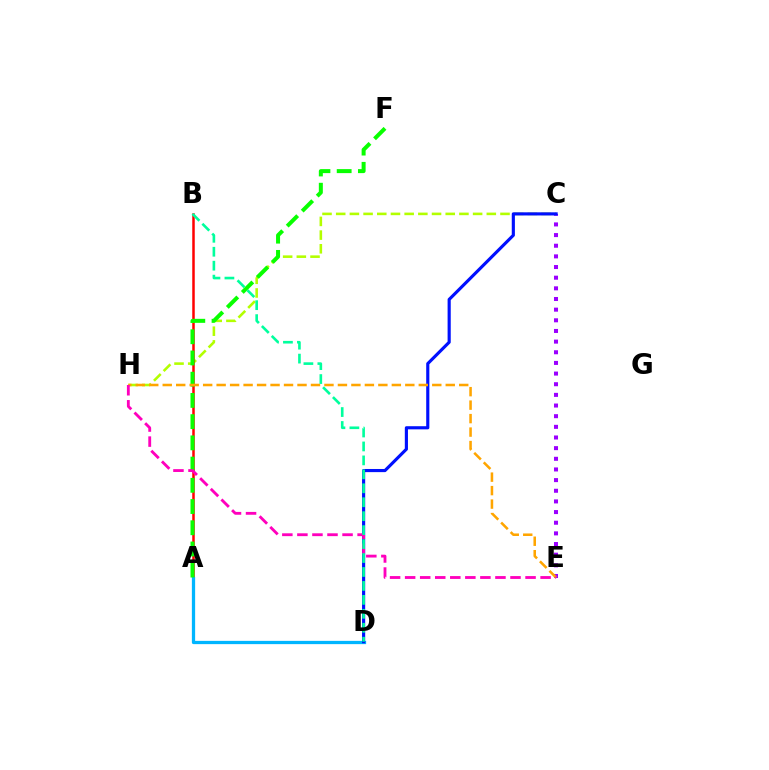{('C', 'H'): [{'color': '#b3ff00', 'line_style': 'dashed', 'thickness': 1.86}], ('A', 'B'): [{'color': '#ff0000', 'line_style': 'solid', 'thickness': 1.8}], ('C', 'E'): [{'color': '#9b00ff', 'line_style': 'dotted', 'thickness': 2.89}], ('A', 'D'): [{'color': '#00b5ff', 'line_style': 'solid', 'thickness': 2.35}], ('C', 'D'): [{'color': '#0010ff', 'line_style': 'solid', 'thickness': 2.26}], ('A', 'F'): [{'color': '#08ff00', 'line_style': 'dashed', 'thickness': 2.88}], ('E', 'H'): [{'color': '#ffa500', 'line_style': 'dashed', 'thickness': 1.83}, {'color': '#ff00bd', 'line_style': 'dashed', 'thickness': 2.04}], ('B', 'D'): [{'color': '#00ff9d', 'line_style': 'dashed', 'thickness': 1.89}]}